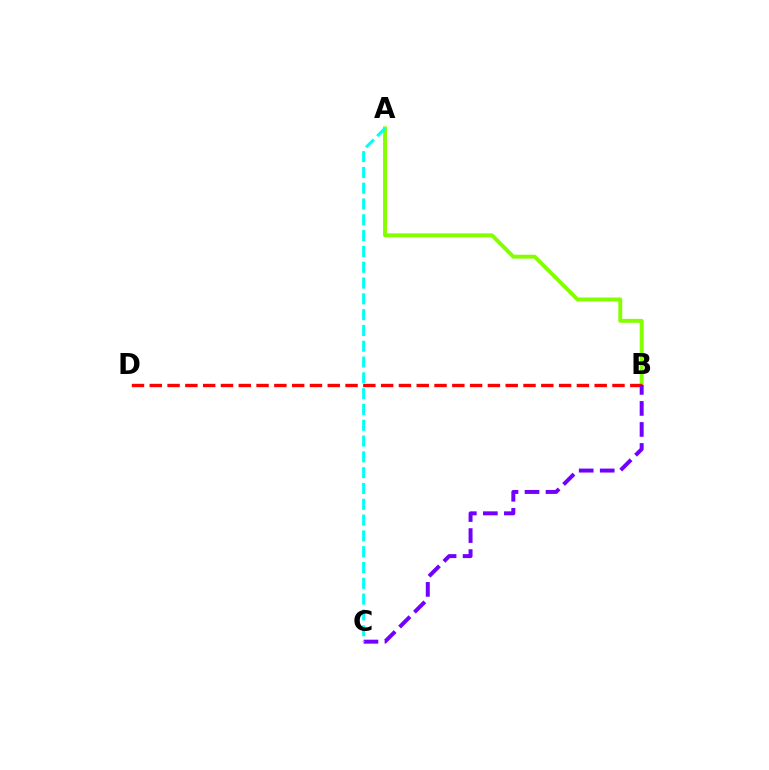{('A', 'B'): [{'color': '#84ff00', 'line_style': 'solid', 'thickness': 2.82}], ('B', 'D'): [{'color': '#ff0000', 'line_style': 'dashed', 'thickness': 2.42}], ('B', 'C'): [{'color': '#7200ff', 'line_style': 'dashed', 'thickness': 2.85}], ('A', 'C'): [{'color': '#00fff6', 'line_style': 'dashed', 'thickness': 2.15}]}